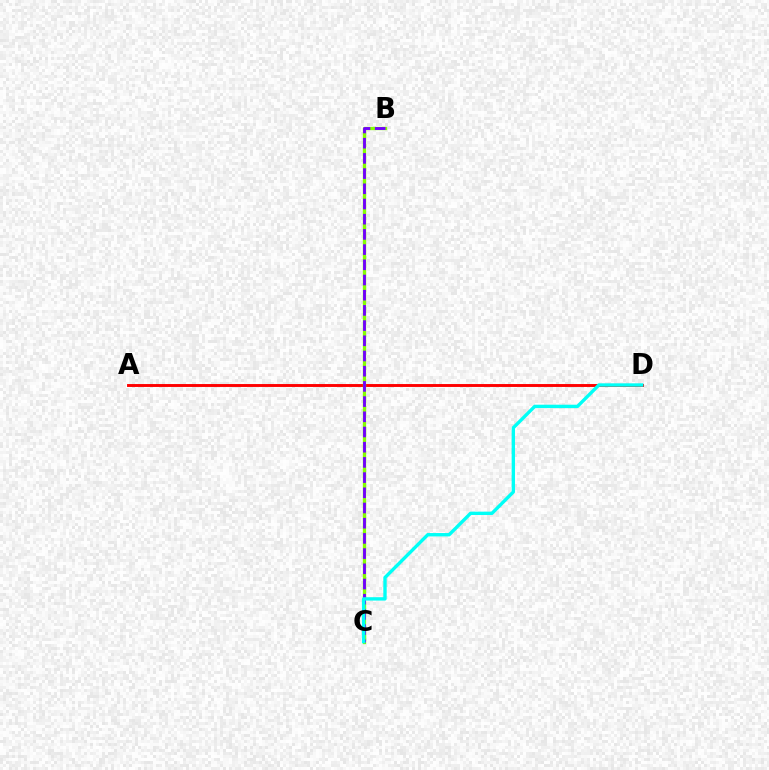{('A', 'D'): [{'color': '#ff0000', 'line_style': 'solid', 'thickness': 2.09}], ('B', 'C'): [{'color': '#84ff00', 'line_style': 'solid', 'thickness': 2.39}, {'color': '#7200ff', 'line_style': 'dashed', 'thickness': 2.06}], ('C', 'D'): [{'color': '#00fff6', 'line_style': 'solid', 'thickness': 2.43}]}